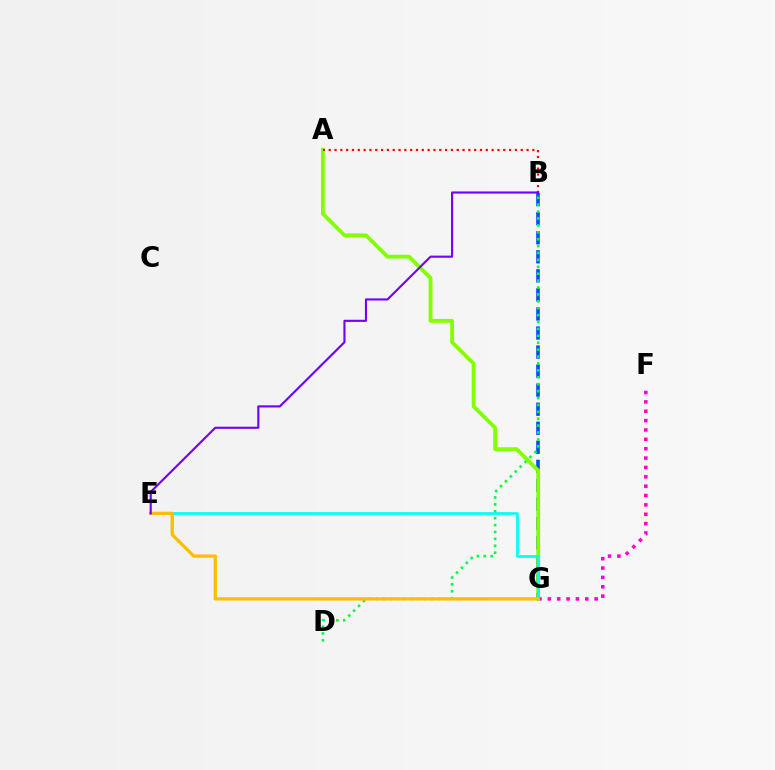{('B', 'G'): [{'color': '#004bff', 'line_style': 'dashed', 'thickness': 2.59}], ('B', 'D'): [{'color': '#00ff39', 'line_style': 'dotted', 'thickness': 1.88}], ('F', 'G'): [{'color': '#ff00cf', 'line_style': 'dotted', 'thickness': 2.54}], ('A', 'G'): [{'color': '#84ff00', 'line_style': 'solid', 'thickness': 2.76}], ('A', 'B'): [{'color': '#ff0000', 'line_style': 'dotted', 'thickness': 1.58}], ('E', 'G'): [{'color': '#00fff6', 'line_style': 'solid', 'thickness': 1.94}, {'color': '#ffbd00', 'line_style': 'solid', 'thickness': 2.36}], ('B', 'E'): [{'color': '#7200ff', 'line_style': 'solid', 'thickness': 1.53}]}